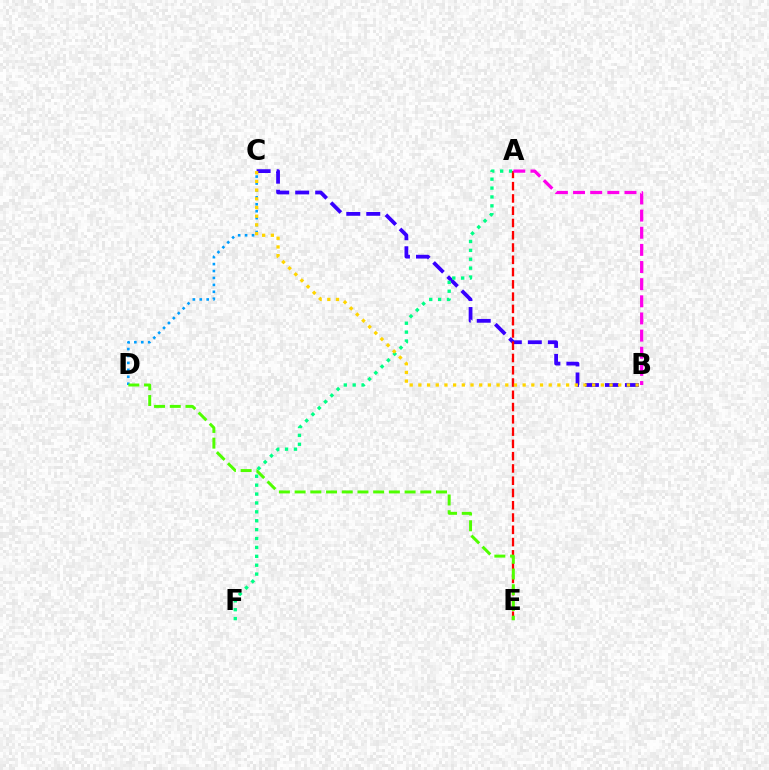{('C', 'D'): [{'color': '#009eff', 'line_style': 'dotted', 'thickness': 1.88}], ('B', 'C'): [{'color': '#3700ff', 'line_style': 'dashed', 'thickness': 2.71}, {'color': '#ffd500', 'line_style': 'dotted', 'thickness': 2.36}], ('A', 'E'): [{'color': '#ff0000', 'line_style': 'dashed', 'thickness': 1.67}], ('A', 'B'): [{'color': '#ff00ed', 'line_style': 'dashed', 'thickness': 2.33}], ('D', 'E'): [{'color': '#4fff00', 'line_style': 'dashed', 'thickness': 2.13}], ('A', 'F'): [{'color': '#00ff86', 'line_style': 'dotted', 'thickness': 2.42}]}